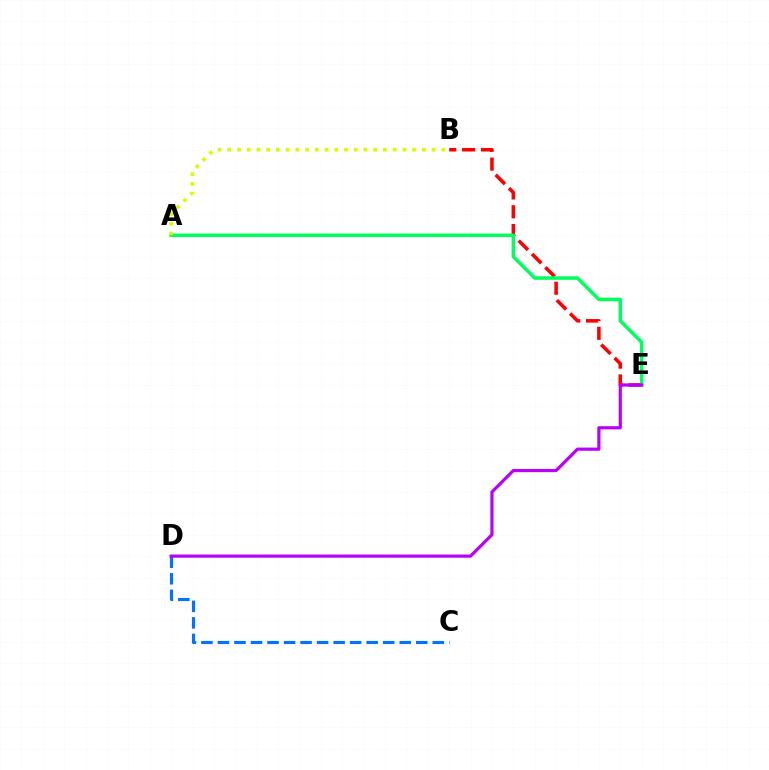{('B', 'E'): [{'color': '#ff0000', 'line_style': 'dashed', 'thickness': 2.56}], ('A', 'E'): [{'color': '#00ff5c', 'line_style': 'solid', 'thickness': 2.52}], ('C', 'D'): [{'color': '#0074ff', 'line_style': 'dashed', 'thickness': 2.24}], ('D', 'E'): [{'color': '#b900ff', 'line_style': 'solid', 'thickness': 2.29}], ('A', 'B'): [{'color': '#d1ff00', 'line_style': 'dotted', 'thickness': 2.64}]}